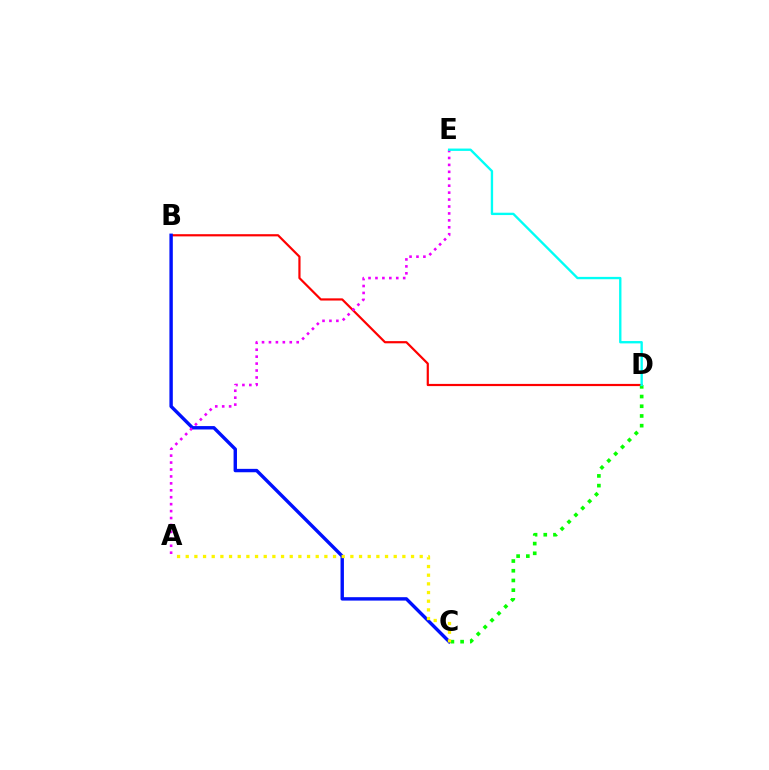{('B', 'D'): [{'color': '#ff0000', 'line_style': 'solid', 'thickness': 1.58}], ('B', 'C'): [{'color': '#0010ff', 'line_style': 'solid', 'thickness': 2.45}], ('C', 'D'): [{'color': '#08ff00', 'line_style': 'dotted', 'thickness': 2.64}], ('A', 'C'): [{'color': '#fcf500', 'line_style': 'dotted', 'thickness': 2.35}], ('A', 'E'): [{'color': '#ee00ff', 'line_style': 'dotted', 'thickness': 1.88}], ('D', 'E'): [{'color': '#00fff6', 'line_style': 'solid', 'thickness': 1.69}]}